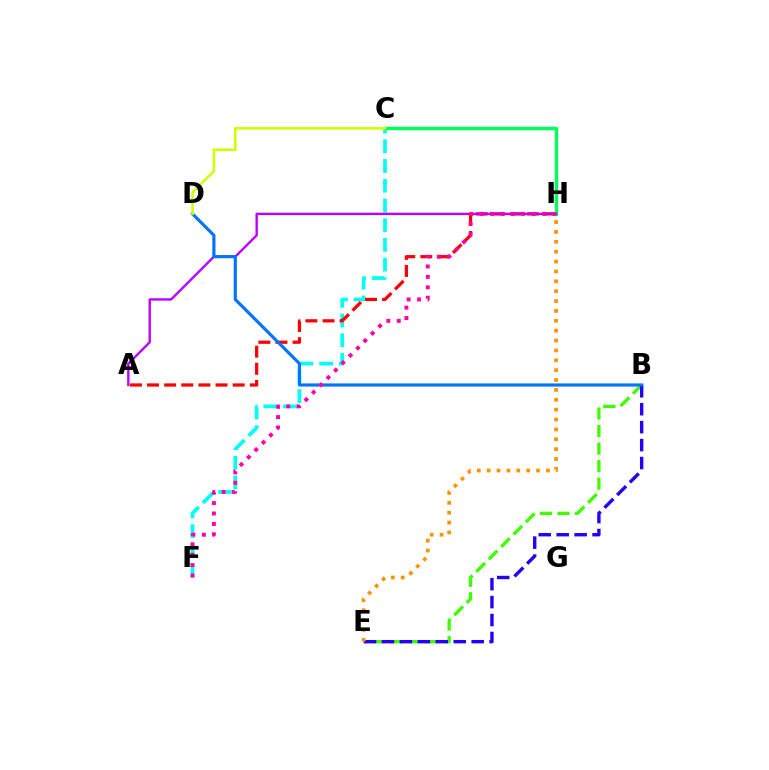{('C', 'F'): [{'color': '#00fff6', 'line_style': 'dashed', 'thickness': 2.68}], ('A', 'H'): [{'color': '#ff0000', 'line_style': 'dashed', 'thickness': 2.33}, {'color': '#b900ff', 'line_style': 'solid', 'thickness': 1.71}], ('B', 'E'): [{'color': '#3dff00', 'line_style': 'dashed', 'thickness': 2.38}, {'color': '#2500ff', 'line_style': 'dashed', 'thickness': 2.44}], ('C', 'H'): [{'color': '#00ff5c', 'line_style': 'solid', 'thickness': 2.48}], ('B', 'D'): [{'color': '#0074ff', 'line_style': 'solid', 'thickness': 2.27}], ('E', 'H'): [{'color': '#ff9400', 'line_style': 'dotted', 'thickness': 2.68}], ('F', 'H'): [{'color': '#ff00ac', 'line_style': 'dotted', 'thickness': 2.83}], ('C', 'D'): [{'color': '#d1ff00', 'line_style': 'solid', 'thickness': 1.86}]}